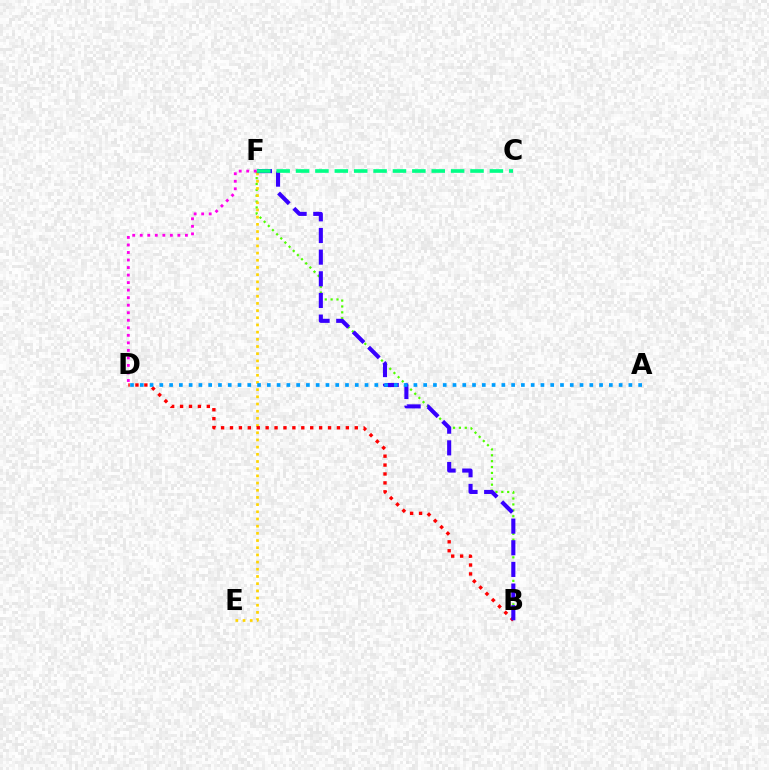{('B', 'F'): [{'color': '#4fff00', 'line_style': 'dotted', 'thickness': 1.6}, {'color': '#3700ff', 'line_style': 'dashed', 'thickness': 2.94}], ('E', 'F'): [{'color': '#ffd500', 'line_style': 'dotted', 'thickness': 1.95}], ('B', 'D'): [{'color': '#ff0000', 'line_style': 'dotted', 'thickness': 2.42}], ('C', 'F'): [{'color': '#00ff86', 'line_style': 'dashed', 'thickness': 2.63}], ('A', 'D'): [{'color': '#009eff', 'line_style': 'dotted', 'thickness': 2.66}], ('D', 'F'): [{'color': '#ff00ed', 'line_style': 'dotted', 'thickness': 2.05}]}